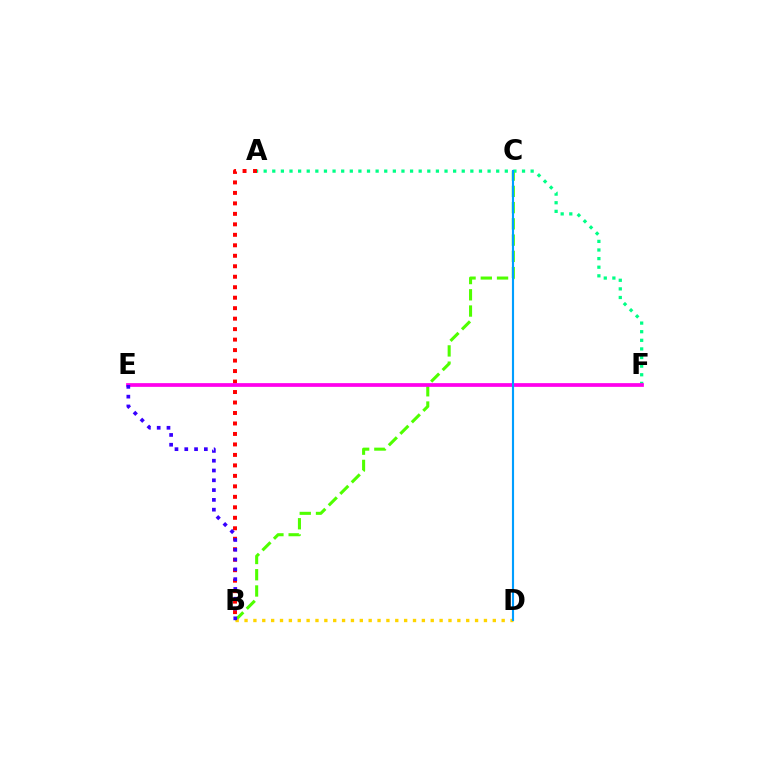{('B', 'C'): [{'color': '#4fff00', 'line_style': 'dashed', 'thickness': 2.21}], ('A', 'F'): [{'color': '#00ff86', 'line_style': 'dotted', 'thickness': 2.34}], ('A', 'B'): [{'color': '#ff0000', 'line_style': 'dotted', 'thickness': 2.85}], ('E', 'F'): [{'color': '#ff00ed', 'line_style': 'solid', 'thickness': 2.69}], ('B', 'D'): [{'color': '#ffd500', 'line_style': 'dotted', 'thickness': 2.41}], ('B', 'E'): [{'color': '#3700ff', 'line_style': 'dotted', 'thickness': 2.66}], ('C', 'D'): [{'color': '#009eff', 'line_style': 'solid', 'thickness': 1.53}]}